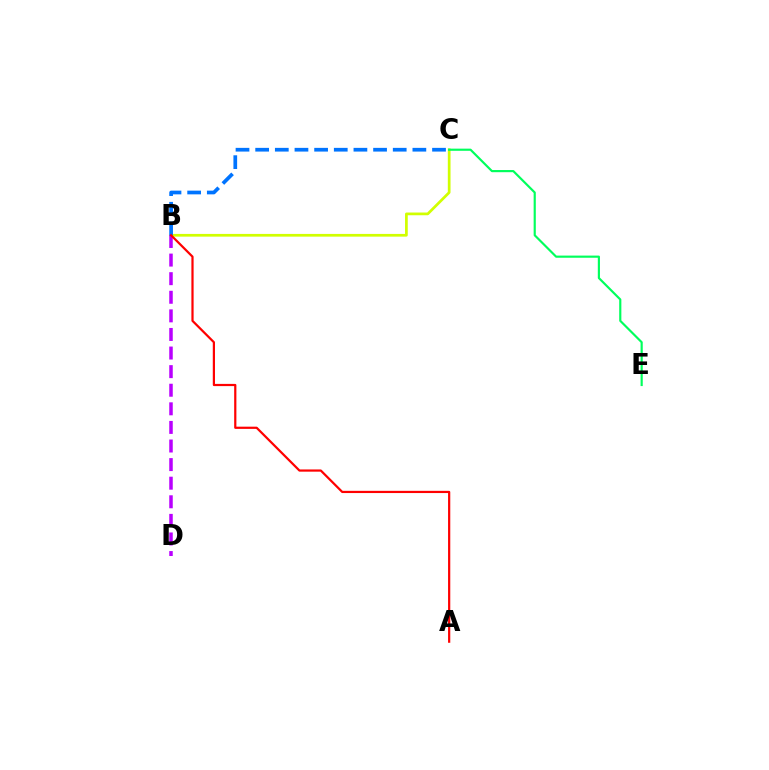{('B', 'C'): [{'color': '#d1ff00', 'line_style': 'solid', 'thickness': 1.96}, {'color': '#0074ff', 'line_style': 'dashed', 'thickness': 2.67}], ('B', 'D'): [{'color': '#b900ff', 'line_style': 'dashed', 'thickness': 2.53}], ('C', 'E'): [{'color': '#00ff5c', 'line_style': 'solid', 'thickness': 1.56}], ('A', 'B'): [{'color': '#ff0000', 'line_style': 'solid', 'thickness': 1.59}]}